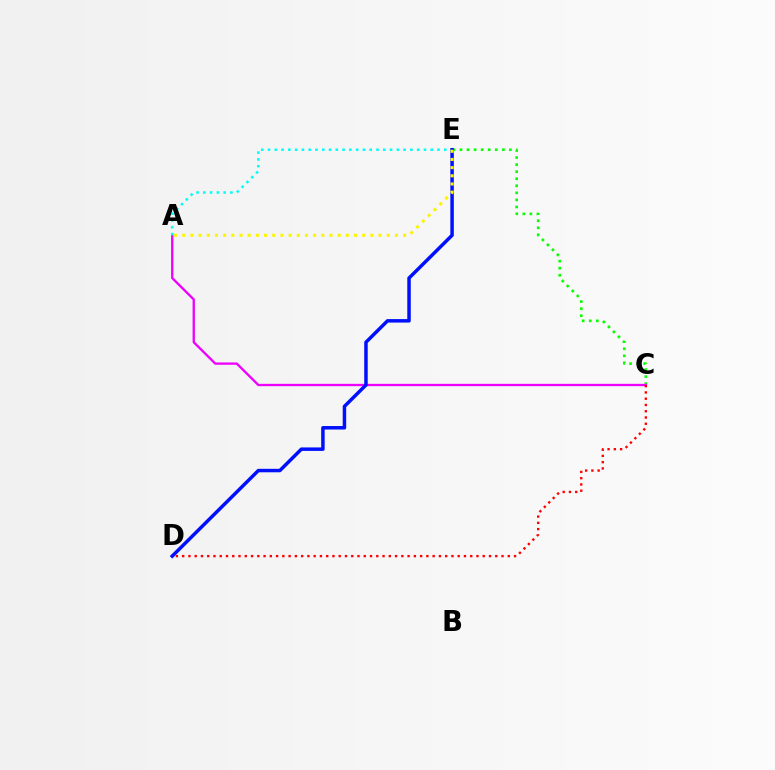{('C', 'E'): [{'color': '#08ff00', 'line_style': 'dotted', 'thickness': 1.92}], ('A', 'C'): [{'color': '#ee00ff', 'line_style': 'solid', 'thickness': 1.67}], ('C', 'D'): [{'color': '#ff0000', 'line_style': 'dotted', 'thickness': 1.7}], ('A', 'E'): [{'color': '#00fff6', 'line_style': 'dotted', 'thickness': 1.84}, {'color': '#fcf500', 'line_style': 'dotted', 'thickness': 2.22}], ('D', 'E'): [{'color': '#0010ff', 'line_style': 'solid', 'thickness': 2.51}]}